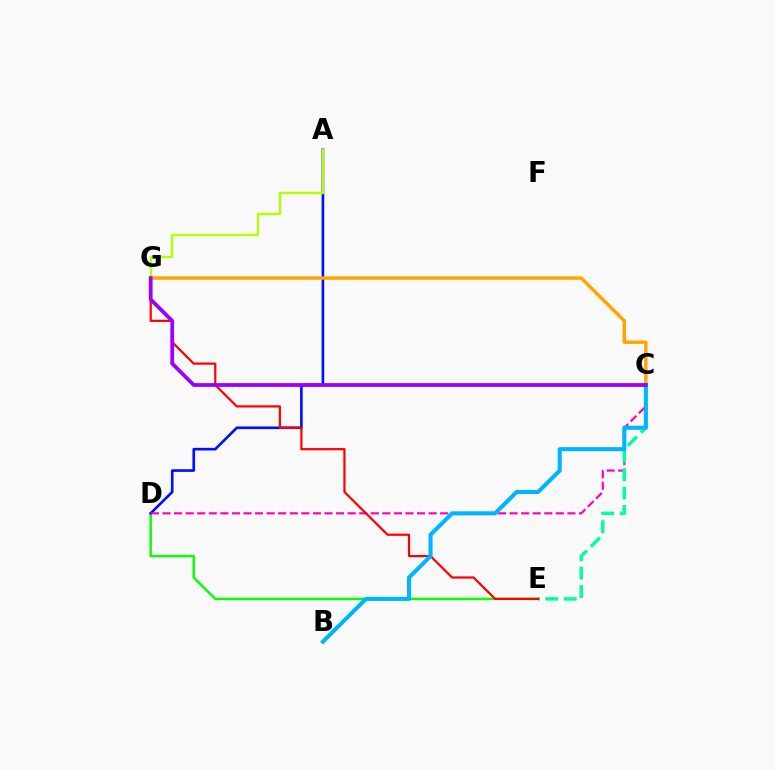{('D', 'E'): [{'color': '#08ff00', 'line_style': 'solid', 'thickness': 1.76}], ('A', 'D'): [{'color': '#0010ff', 'line_style': 'solid', 'thickness': 1.9}], ('C', 'D'): [{'color': '#ff00bd', 'line_style': 'dashed', 'thickness': 1.57}], ('C', 'E'): [{'color': '#00ff9d', 'line_style': 'dashed', 'thickness': 2.5}], ('C', 'G'): [{'color': '#ffa500', 'line_style': 'solid', 'thickness': 2.48}, {'color': '#9b00ff', 'line_style': 'solid', 'thickness': 2.72}], ('E', 'G'): [{'color': '#ff0000', 'line_style': 'solid', 'thickness': 1.6}], ('B', 'C'): [{'color': '#00b5ff', 'line_style': 'solid', 'thickness': 2.93}], ('A', 'G'): [{'color': '#b3ff00', 'line_style': 'solid', 'thickness': 1.72}]}